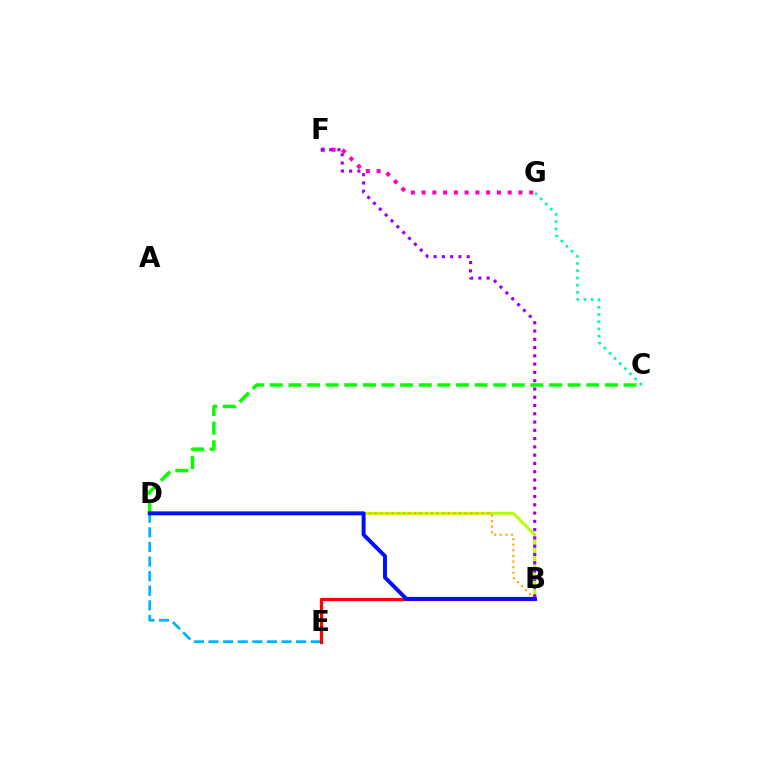{('F', 'G'): [{'color': '#ff00bd', 'line_style': 'dotted', 'thickness': 2.93}], ('B', 'D'): [{'color': '#b3ff00', 'line_style': 'solid', 'thickness': 2.1}, {'color': '#ffa500', 'line_style': 'dotted', 'thickness': 1.53}, {'color': '#0010ff', 'line_style': 'solid', 'thickness': 2.84}], ('C', 'D'): [{'color': '#08ff00', 'line_style': 'dashed', 'thickness': 2.53}], ('D', 'E'): [{'color': '#00b5ff', 'line_style': 'dashed', 'thickness': 1.98}], ('B', 'F'): [{'color': '#9b00ff', 'line_style': 'dotted', 'thickness': 2.25}], ('C', 'G'): [{'color': '#00ff9d', 'line_style': 'dotted', 'thickness': 1.97}], ('B', 'E'): [{'color': '#ff0000', 'line_style': 'solid', 'thickness': 2.34}]}